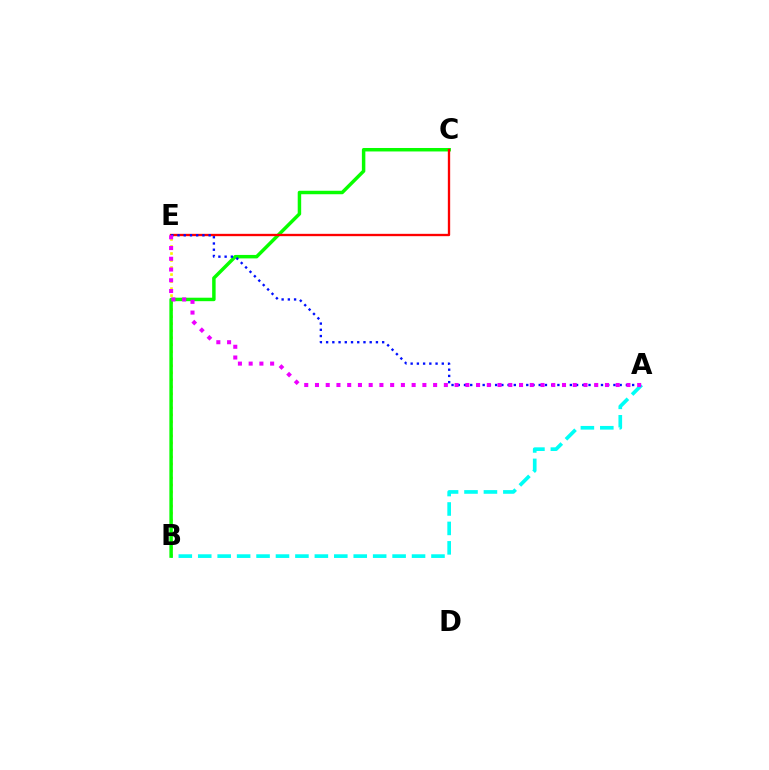{('B', 'E'): [{'color': '#fcf500', 'line_style': 'dotted', 'thickness': 1.91}], ('A', 'B'): [{'color': '#00fff6', 'line_style': 'dashed', 'thickness': 2.64}], ('B', 'C'): [{'color': '#08ff00', 'line_style': 'solid', 'thickness': 2.5}], ('C', 'E'): [{'color': '#ff0000', 'line_style': 'solid', 'thickness': 1.68}], ('A', 'E'): [{'color': '#0010ff', 'line_style': 'dotted', 'thickness': 1.69}, {'color': '#ee00ff', 'line_style': 'dotted', 'thickness': 2.92}]}